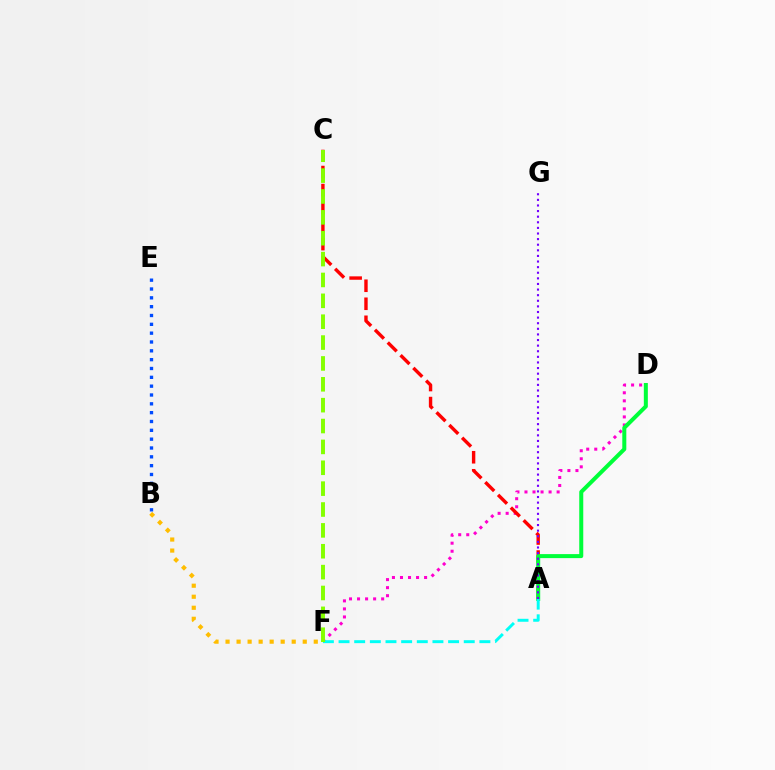{('D', 'F'): [{'color': '#ff00cf', 'line_style': 'dotted', 'thickness': 2.18}], ('A', 'C'): [{'color': '#ff0000', 'line_style': 'dashed', 'thickness': 2.45}], ('A', 'D'): [{'color': '#00ff39', 'line_style': 'solid', 'thickness': 2.89}], ('A', 'F'): [{'color': '#00fff6', 'line_style': 'dashed', 'thickness': 2.13}], ('B', 'E'): [{'color': '#004bff', 'line_style': 'dotted', 'thickness': 2.4}], ('A', 'G'): [{'color': '#7200ff', 'line_style': 'dotted', 'thickness': 1.52}], ('B', 'F'): [{'color': '#ffbd00', 'line_style': 'dotted', 'thickness': 3.0}], ('C', 'F'): [{'color': '#84ff00', 'line_style': 'dashed', 'thickness': 2.83}]}